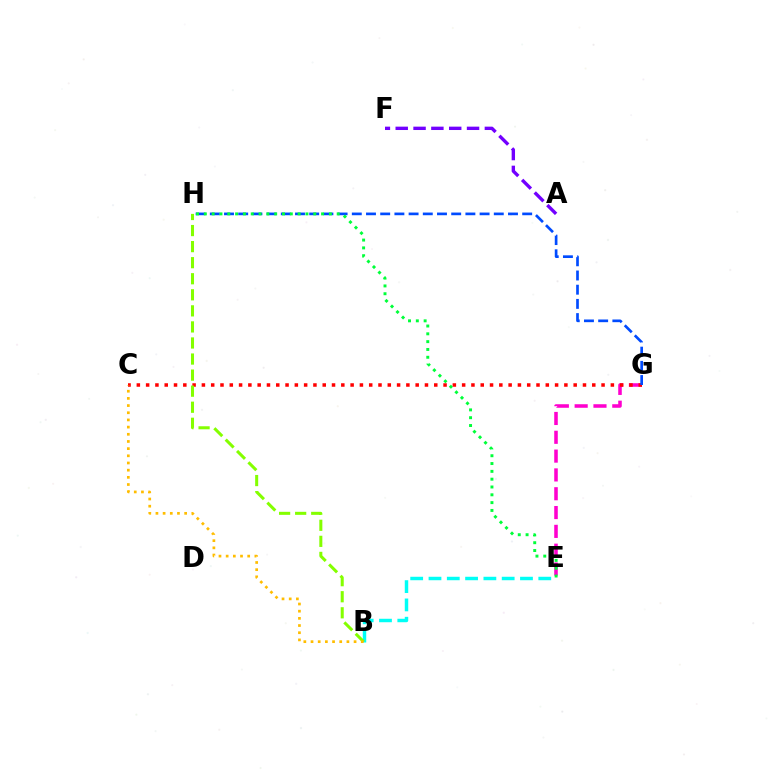{('E', 'G'): [{'color': '#ff00cf', 'line_style': 'dashed', 'thickness': 2.56}], ('B', 'E'): [{'color': '#00fff6', 'line_style': 'dashed', 'thickness': 2.49}], ('A', 'F'): [{'color': '#7200ff', 'line_style': 'dashed', 'thickness': 2.42}], ('C', 'G'): [{'color': '#ff0000', 'line_style': 'dotted', 'thickness': 2.53}], ('B', 'H'): [{'color': '#84ff00', 'line_style': 'dashed', 'thickness': 2.18}], ('G', 'H'): [{'color': '#004bff', 'line_style': 'dashed', 'thickness': 1.93}], ('E', 'H'): [{'color': '#00ff39', 'line_style': 'dotted', 'thickness': 2.12}], ('B', 'C'): [{'color': '#ffbd00', 'line_style': 'dotted', 'thickness': 1.95}]}